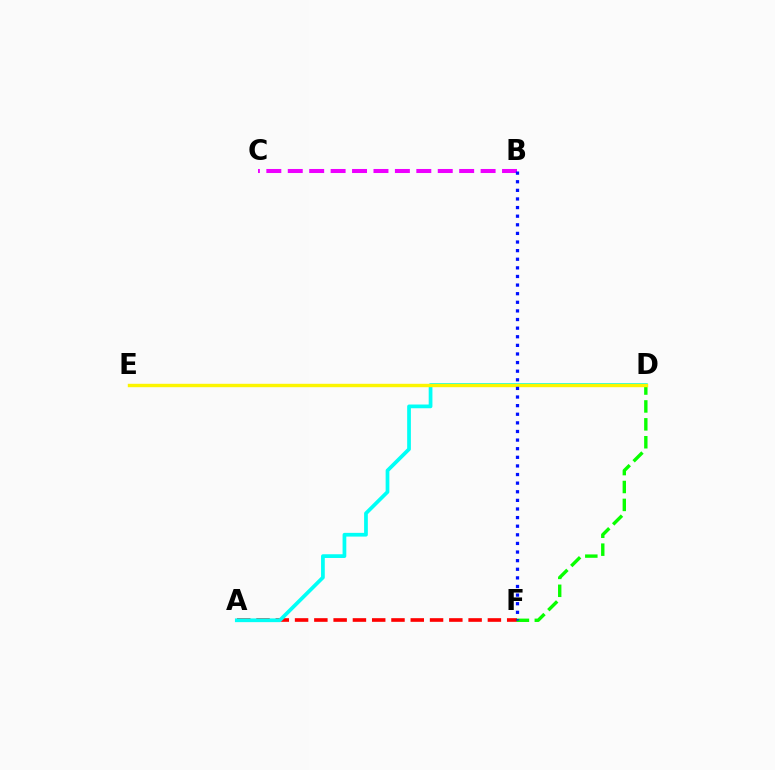{('A', 'F'): [{'color': '#ff0000', 'line_style': 'dashed', 'thickness': 2.62}], ('D', 'F'): [{'color': '#08ff00', 'line_style': 'dashed', 'thickness': 2.43}], ('B', 'C'): [{'color': '#ee00ff', 'line_style': 'dashed', 'thickness': 2.91}], ('A', 'D'): [{'color': '#00fff6', 'line_style': 'solid', 'thickness': 2.69}], ('D', 'E'): [{'color': '#fcf500', 'line_style': 'solid', 'thickness': 2.45}], ('B', 'F'): [{'color': '#0010ff', 'line_style': 'dotted', 'thickness': 2.34}]}